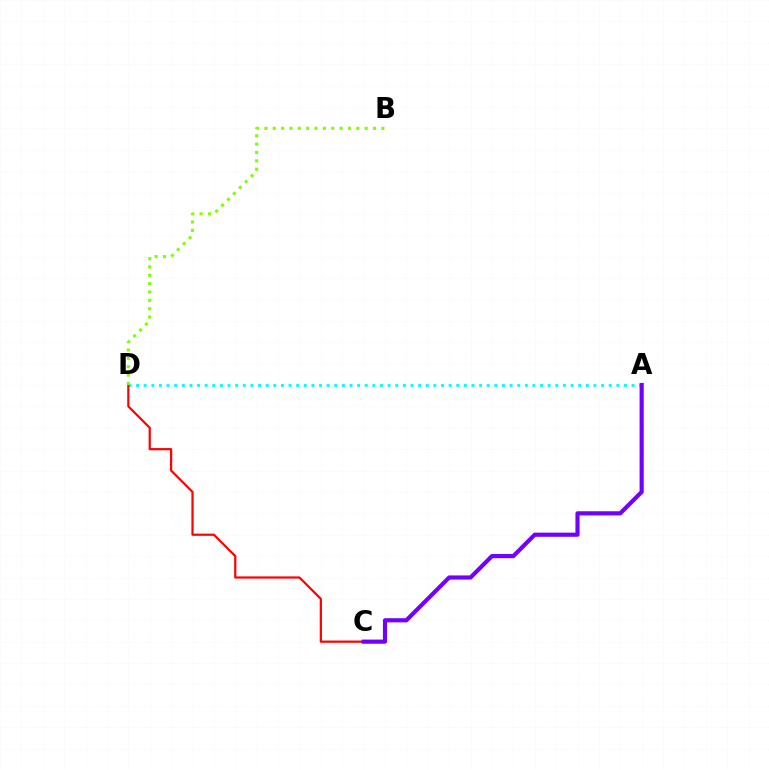{('A', 'D'): [{'color': '#00fff6', 'line_style': 'dotted', 'thickness': 2.07}], ('C', 'D'): [{'color': '#ff0000', 'line_style': 'solid', 'thickness': 1.59}], ('A', 'C'): [{'color': '#7200ff', 'line_style': 'solid', 'thickness': 3.0}], ('B', 'D'): [{'color': '#84ff00', 'line_style': 'dotted', 'thickness': 2.27}]}